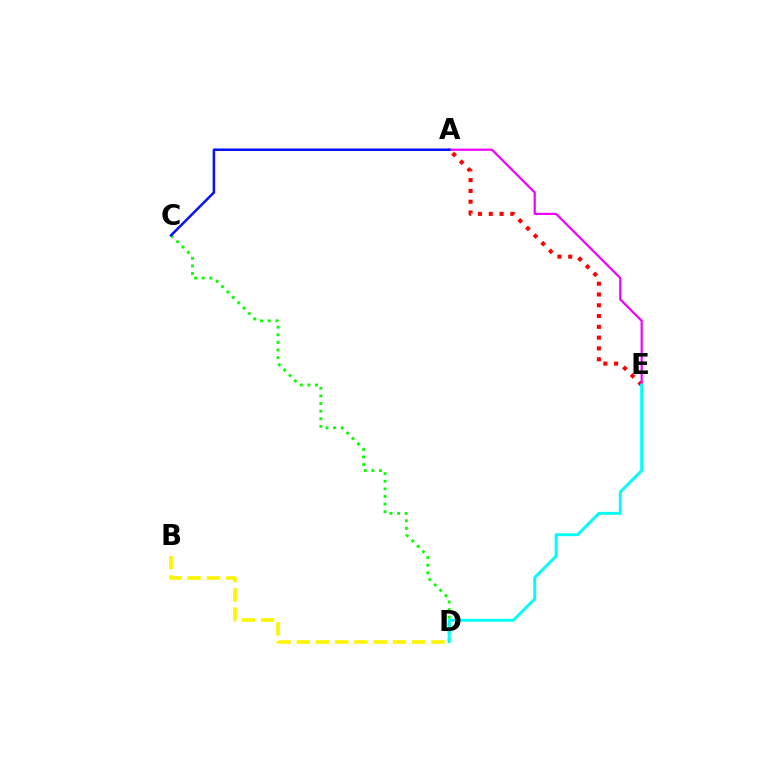{('A', 'E'): [{'color': '#ff0000', 'line_style': 'dotted', 'thickness': 2.93}, {'color': '#ee00ff', 'line_style': 'solid', 'thickness': 1.57}], ('C', 'D'): [{'color': '#08ff00', 'line_style': 'dotted', 'thickness': 2.07}], ('A', 'C'): [{'color': '#0010ff', 'line_style': 'solid', 'thickness': 1.8}], ('D', 'E'): [{'color': '#00fff6', 'line_style': 'solid', 'thickness': 2.11}], ('B', 'D'): [{'color': '#fcf500', 'line_style': 'dashed', 'thickness': 2.61}]}